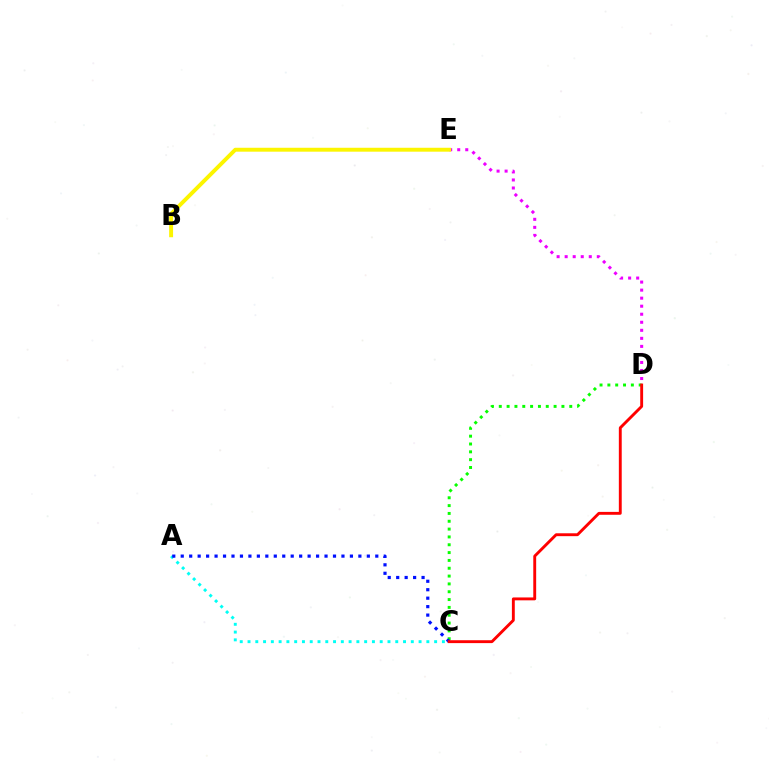{('C', 'D'): [{'color': '#08ff00', 'line_style': 'dotted', 'thickness': 2.13}, {'color': '#ff0000', 'line_style': 'solid', 'thickness': 2.08}], ('D', 'E'): [{'color': '#ee00ff', 'line_style': 'dotted', 'thickness': 2.18}], ('B', 'E'): [{'color': '#fcf500', 'line_style': 'solid', 'thickness': 2.82}], ('A', 'C'): [{'color': '#00fff6', 'line_style': 'dotted', 'thickness': 2.11}, {'color': '#0010ff', 'line_style': 'dotted', 'thickness': 2.3}]}